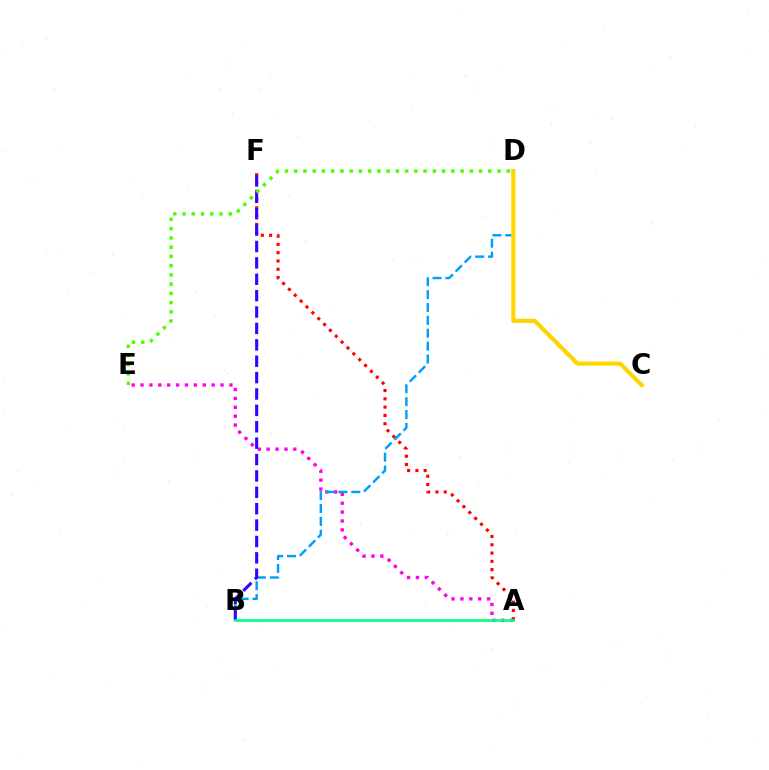{('A', 'F'): [{'color': '#ff0000', 'line_style': 'dotted', 'thickness': 2.25}], ('A', 'E'): [{'color': '#ff00ed', 'line_style': 'dotted', 'thickness': 2.42}], ('B', 'D'): [{'color': '#009eff', 'line_style': 'dashed', 'thickness': 1.75}], ('B', 'F'): [{'color': '#3700ff', 'line_style': 'dashed', 'thickness': 2.23}], ('D', 'E'): [{'color': '#4fff00', 'line_style': 'dotted', 'thickness': 2.51}], ('A', 'B'): [{'color': '#00ff86', 'line_style': 'solid', 'thickness': 1.9}], ('C', 'D'): [{'color': '#ffd500', 'line_style': 'solid', 'thickness': 2.99}]}